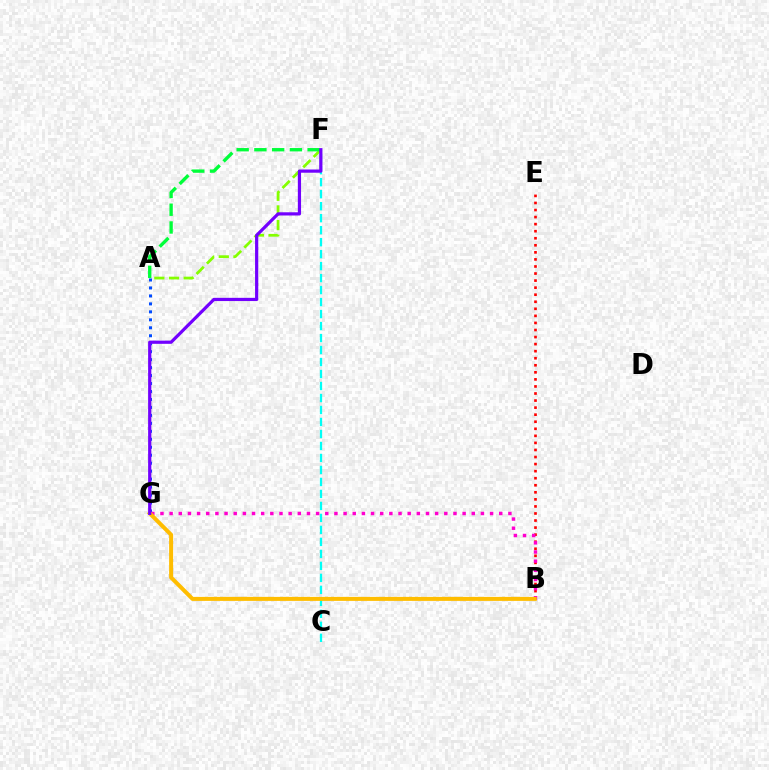{('C', 'F'): [{'color': '#00fff6', 'line_style': 'dashed', 'thickness': 1.63}], ('B', 'E'): [{'color': '#ff0000', 'line_style': 'dotted', 'thickness': 1.92}], ('A', 'F'): [{'color': '#84ff00', 'line_style': 'dashed', 'thickness': 1.99}, {'color': '#00ff39', 'line_style': 'dashed', 'thickness': 2.41}], ('A', 'G'): [{'color': '#004bff', 'line_style': 'dotted', 'thickness': 2.16}], ('B', 'G'): [{'color': '#ff00cf', 'line_style': 'dotted', 'thickness': 2.49}, {'color': '#ffbd00', 'line_style': 'solid', 'thickness': 2.88}], ('F', 'G'): [{'color': '#7200ff', 'line_style': 'solid', 'thickness': 2.31}]}